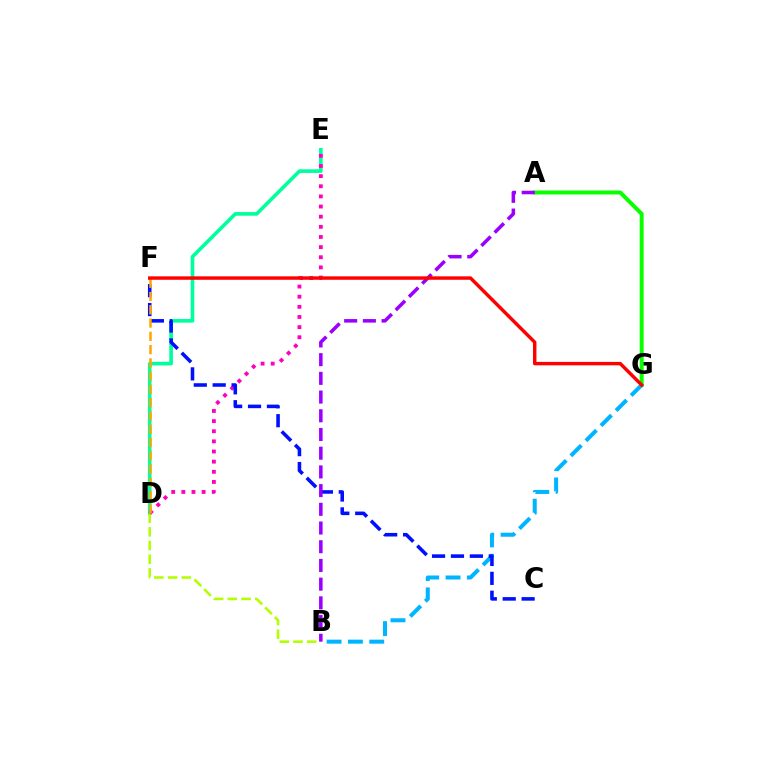{('D', 'E'): [{'color': '#00ff9d', 'line_style': 'solid', 'thickness': 2.62}, {'color': '#ff00bd', 'line_style': 'dotted', 'thickness': 2.75}], ('A', 'G'): [{'color': '#08ff00', 'line_style': 'solid', 'thickness': 2.86}], ('B', 'D'): [{'color': '#b3ff00', 'line_style': 'dashed', 'thickness': 1.86}], ('B', 'G'): [{'color': '#00b5ff', 'line_style': 'dashed', 'thickness': 2.9}], ('C', 'F'): [{'color': '#0010ff', 'line_style': 'dashed', 'thickness': 2.57}], ('D', 'F'): [{'color': '#ffa500', 'line_style': 'dashed', 'thickness': 1.8}], ('A', 'B'): [{'color': '#9b00ff', 'line_style': 'dashed', 'thickness': 2.54}], ('F', 'G'): [{'color': '#ff0000', 'line_style': 'solid', 'thickness': 2.48}]}